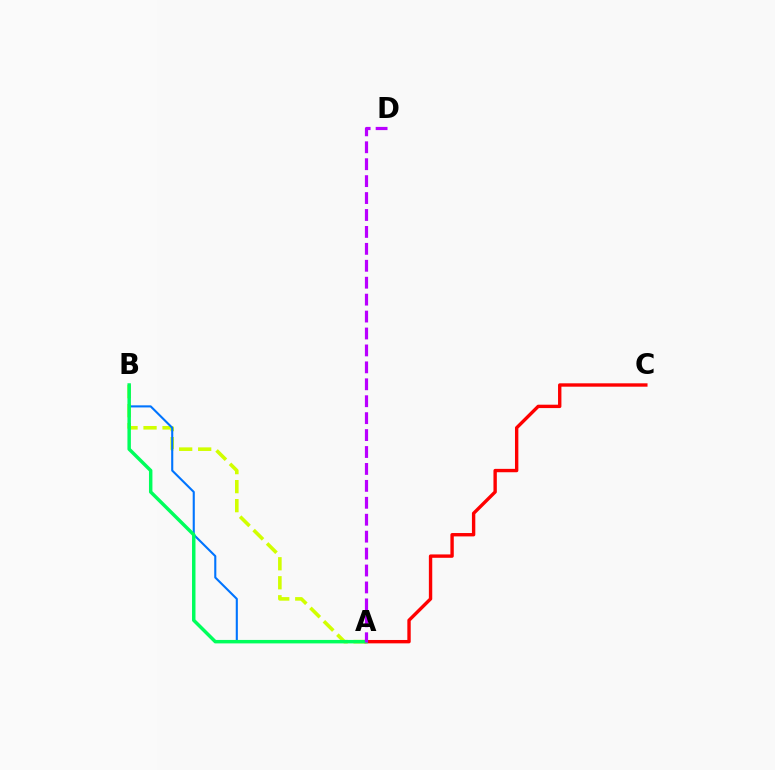{('A', 'C'): [{'color': '#ff0000', 'line_style': 'solid', 'thickness': 2.43}], ('A', 'B'): [{'color': '#d1ff00', 'line_style': 'dashed', 'thickness': 2.58}, {'color': '#0074ff', 'line_style': 'solid', 'thickness': 1.51}, {'color': '#00ff5c', 'line_style': 'solid', 'thickness': 2.49}], ('A', 'D'): [{'color': '#b900ff', 'line_style': 'dashed', 'thickness': 2.3}]}